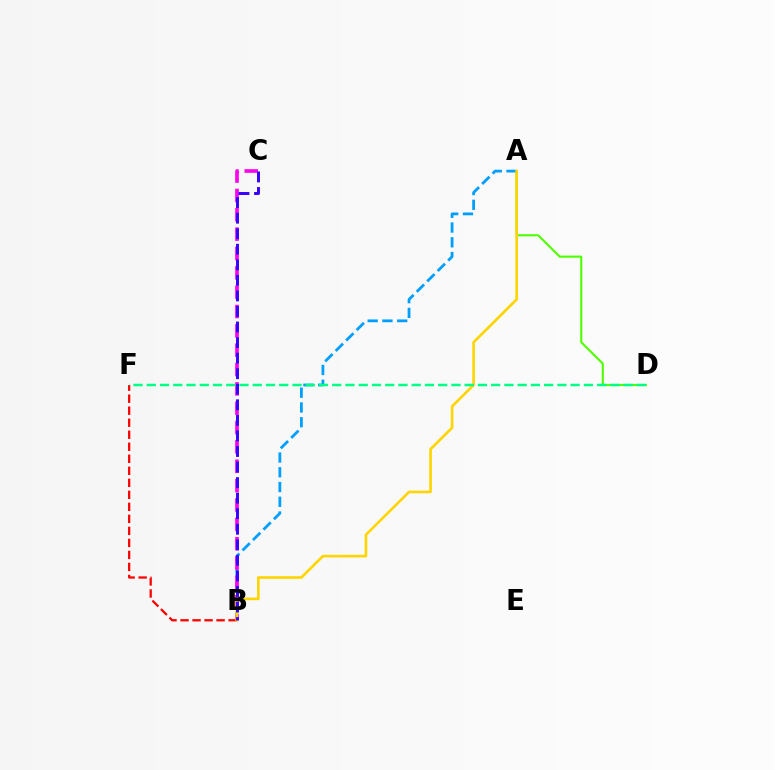{('A', 'D'): [{'color': '#4fff00', 'line_style': 'solid', 'thickness': 1.51}], ('B', 'F'): [{'color': '#ff0000', 'line_style': 'dashed', 'thickness': 1.63}], ('A', 'B'): [{'color': '#009eff', 'line_style': 'dashed', 'thickness': 2.0}, {'color': '#ffd500', 'line_style': 'solid', 'thickness': 1.9}], ('B', 'C'): [{'color': '#ff00ed', 'line_style': 'dashed', 'thickness': 2.63}, {'color': '#3700ff', 'line_style': 'dashed', 'thickness': 2.11}], ('D', 'F'): [{'color': '#00ff86', 'line_style': 'dashed', 'thickness': 1.8}]}